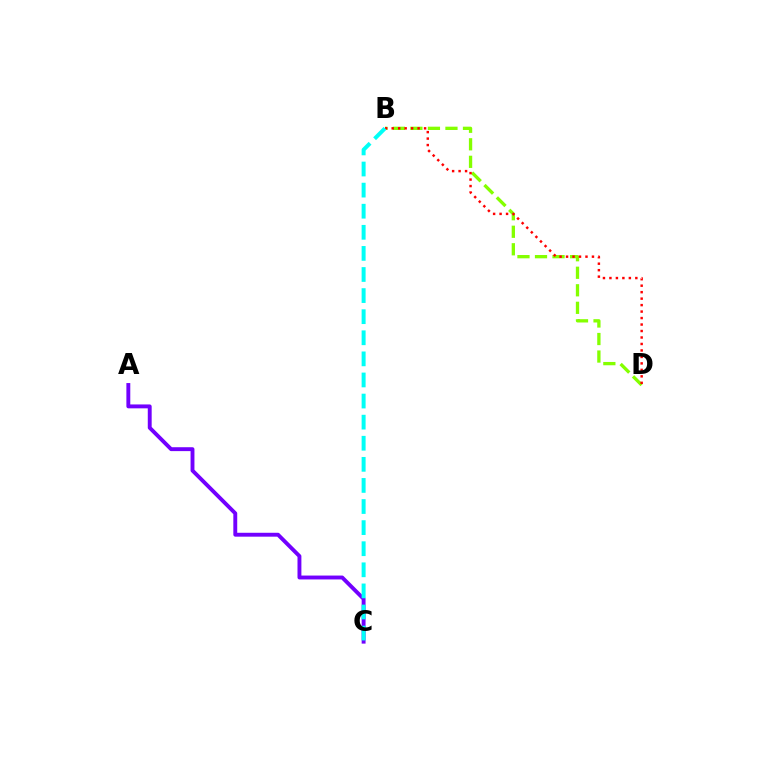{('B', 'D'): [{'color': '#84ff00', 'line_style': 'dashed', 'thickness': 2.38}, {'color': '#ff0000', 'line_style': 'dotted', 'thickness': 1.76}], ('A', 'C'): [{'color': '#7200ff', 'line_style': 'solid', 'thickness': 2.8}], ('B', 'C'): [{'color': '#00fff6', 'line_style': 'dashed', 'thickness': 2.87}]}